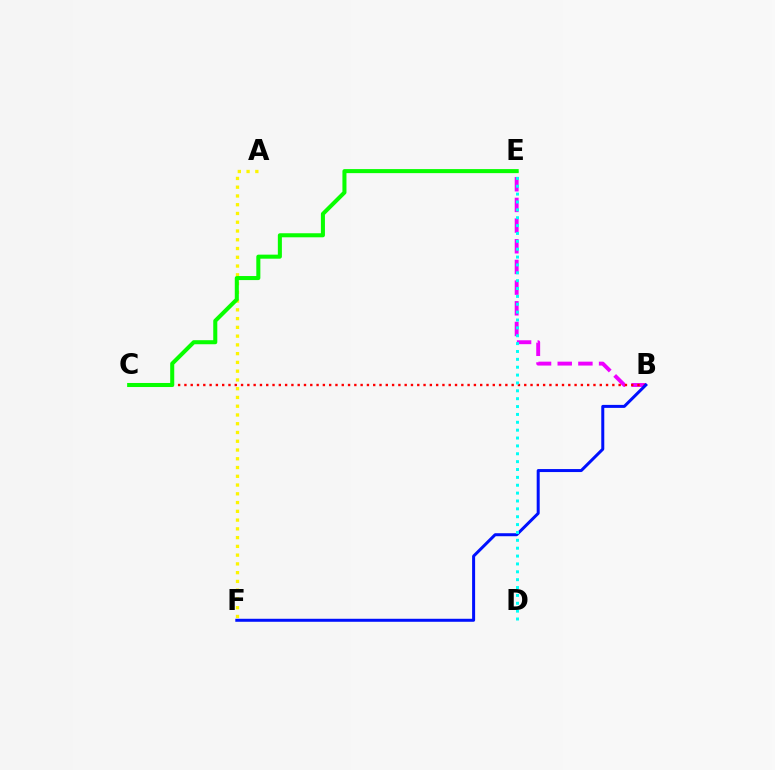{('A', 'F'): [{'color': '#fcf500', 'line_style': 'dotted', 'thickness': 2.38}], ('B', 'E'): [{'color': '#ee00ff', 'line_style': 'dashed', 'thickness': 2.81}], ('B', 'C'): [{'color': '#ff0000', 'line_style': 'dotted', 'thickness': 1.71}], ('B', 'F'): [{'color': '#0010ff', 'line_style': 'solid', 'thickness': 2.16}], ('D', 'E'): [{'color': '#00fff6', 'line_style': 'dotted', 'thickness': 2.14}], ('C', 'E'): [{'color': '#08ff00', 'line_style': 'solid', 'thickness': 2.91}]}